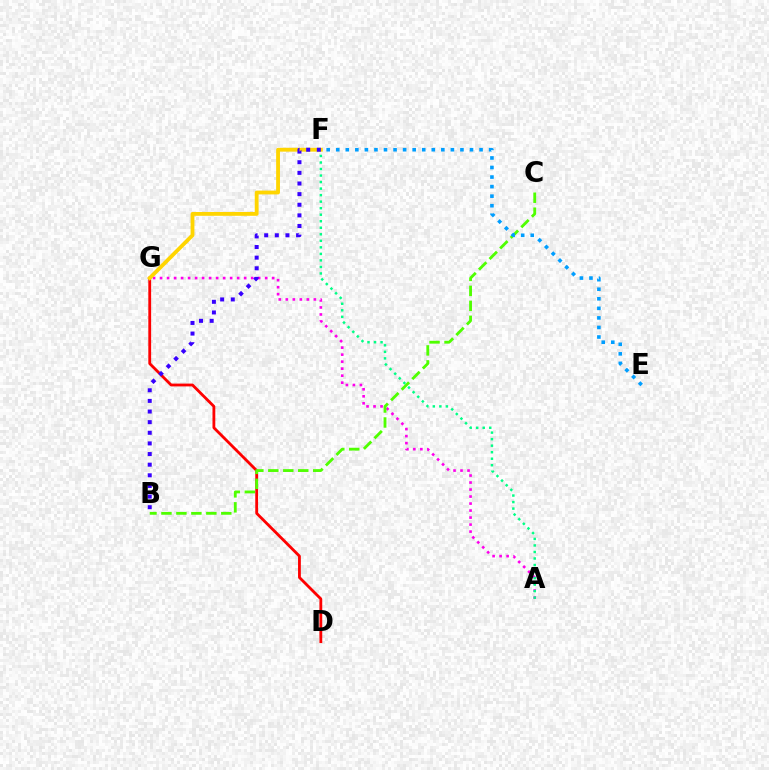{('D', 'G'): [{'color': '#ff0000', 'line_style': 'solid', 'thickness': 2.02}], ('A', 'G'): [{'color': '#ff00ed', 'line_style': 'dotted', 'thickness': 1.9}], ('A', 'F'): [{'color': '#00ff86', 'line_style': 'dotted', 'thickness': 1.77}], ('F', 'G'): [{'color': '#ffd500', 'line_style': 'solid', 'thickness': 2.76}], ('B', 'F'): [{'color': '#3700ff', 'line_style': 'dotted', 'thickness': 2.89}], ('B', 'C'): [{'color': '#4fff00', 'line_style': 'dashed', 'thickness': 2.03}], ('E', 'F'): [{'color': '#009eff', 'line_style': 'dotted', 'thickness': 2.6}]}